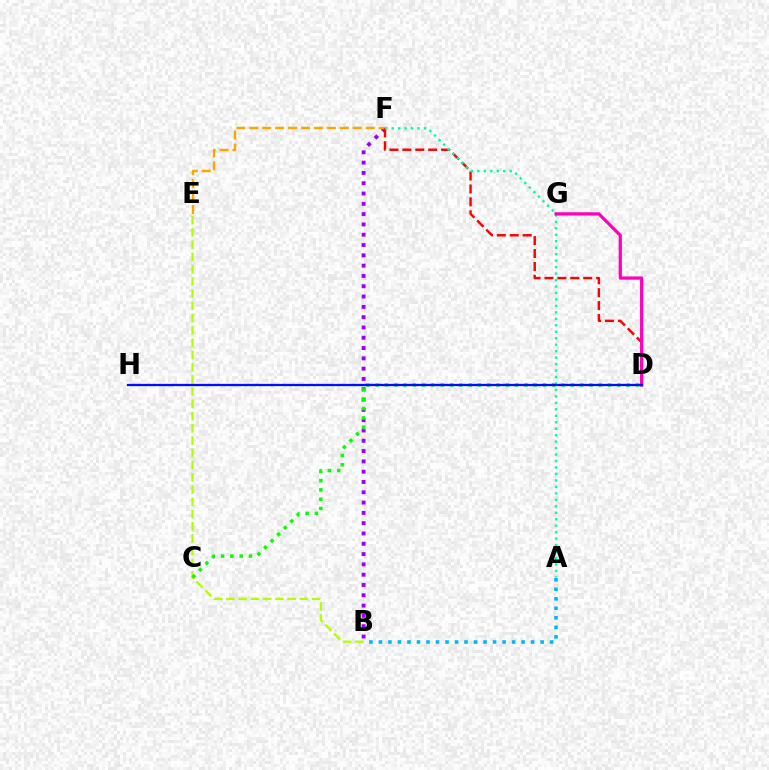{('B', 'F'): [{'color': '#9b00ff', 'line_style': 'dotted', 'thickness': 2.8}], ('E', 'F'): [{'color': '#ffa500', 'line_style': 'dashed', 'thickness': 1.76}], ('B', 'E'): [{'color': '#b3ff00', 'line_style': 'dashed', 'thickness': 1.66}], ('D', 'F'): [{'color': '#ff0000', 'line_style': 'dashed', 'thickness': 1.75}], ('C', 'D'): [{'color': '#08ff00', 'line_style': 'dotted', 'thickness': 2.53}], ('A', 'F'): [{'color': '#00ff9d', 'line_style': 'dotted', 'thickness': 1.76}], ('A', 'B'): [{'color': '#00b5ff', 'line_style': 'dotted', 'thickness': 2.58}], ('D', 'G'): [{'color': '#ff00bd', 'line_style': 'solid', 'thickness': 2.34}], ('D', 'H'): [{'color': '#0010ff', 'line_style': 'solid', 'thickness': 1.65}]}